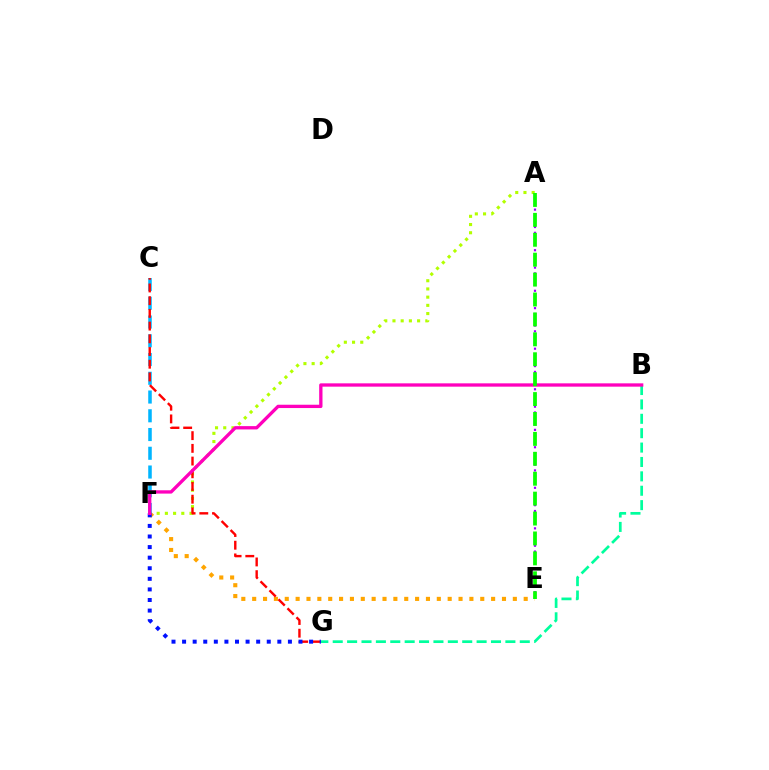{('A', 'F'): [{'color': '#b3ff00', 'line_style': 'dotted', 'thickness': 2.23}], ('B', 'G'): [{'color': '#00ff9d', 'line_style': 'dashed', 'thickness': 1.95}], ('A', 'E'): [{'color': '#9b00ff', 'line_style': 'dotted', 'thickness': 1.57}, {'color': '#08ff00', 'line_style': 'dashed', 'thickness': 2.71}], ('E', 'F'): [{'color': '#ffa500', 'line_style': 'dotted', 'thickness': 2.95}], ('C', 'F'): [{'color': '#00b5ff', 'line_style': 'dashed', 'thickness': 2.55}], ('C', 'G'): [{'color': '#ff0000', 'line_style': 'dashed', 'thickness': 1.73}], ('F', 'G'): [{'color': '#0010ff', 'line_style': 'dotted', 'thickness': 2.88}], ('B', 'F'): [{'color': '#ff00bd', 'line_style': 'solid', 'thickness': 2.39}]}